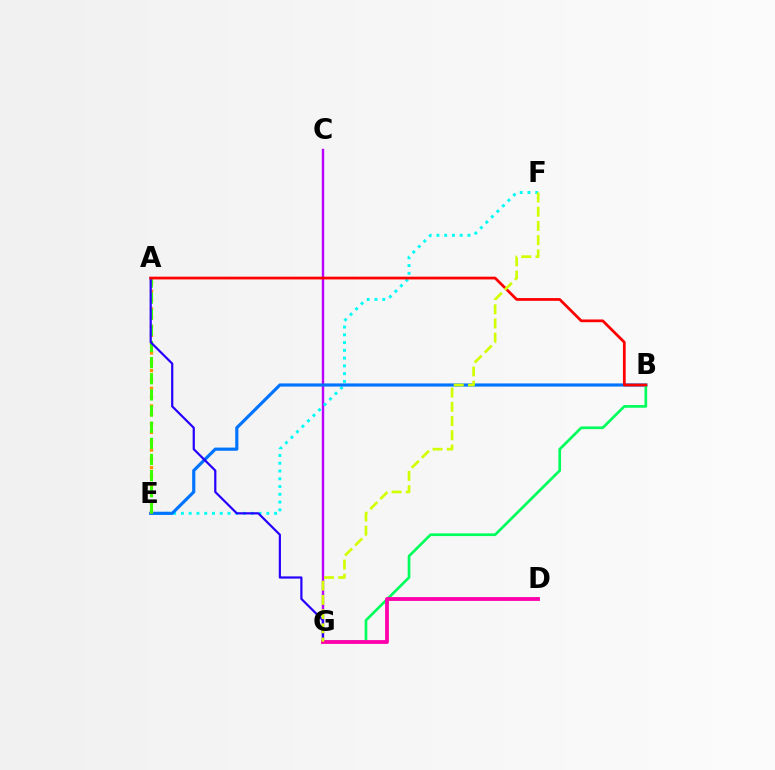{('C', 'G'): [{'color': '#b900ff', 'line_style': 'solid', 'thickness': 1.72}], ('E', 'F'): [{'color': '#00fff6', 'line_style': 'dotted', 'thickness': 2.11}], ('B', 'E'): [{'color': '#0074ff', 'line_style': 'solid', 'thickness': 2.27}], ('B', 'G'): [{'color': '#00ff5c', 'line_style': 'solid', 'thickness': 1.94}], ('A', 'E'): [{'color': '#ff9400', 'line_style': 'dotted', 'thickness': 2.4}, {'color': '#3dff00', 'line_style': 'dashed', 'thickness': 2.19}], ('A', 'G'): [{'color': '#2500ff', 'line_style': 'solid', 'thickness': 1.58}], ('A', 'B'): [{'color': '#ff0000', 'line_style': 'solid', 'thickness': 1.98}], ('D', 'G'): [{'color': '#ff00ac', 'line_style': 'solid', 'thickness': 2.75}], ('F', 'G'): [{'color': '#d1ff00', 'line_style': 'dashed', 'thickness': 1.93}]}